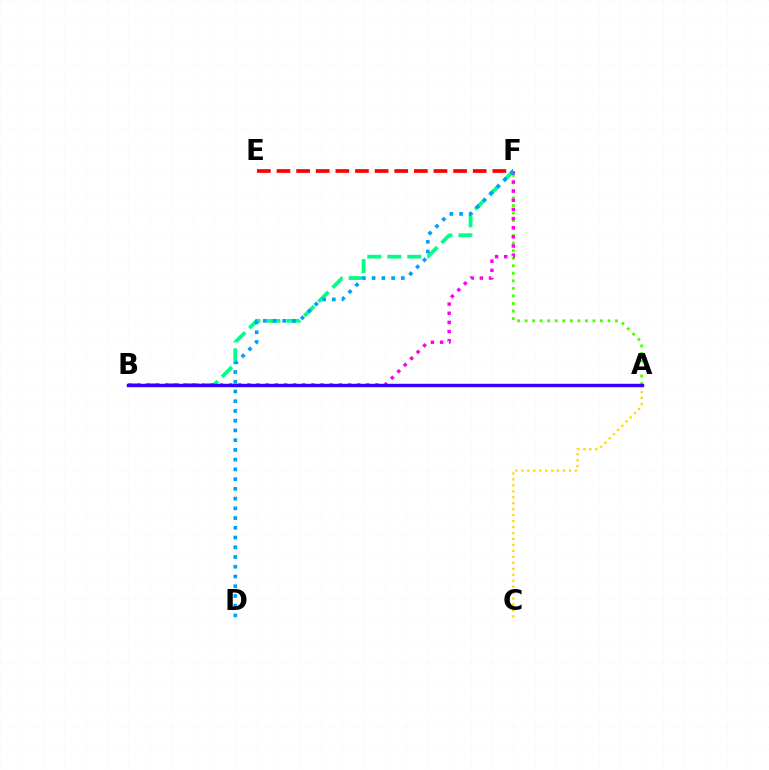{('A', 'F'): [{'color': '#4fff00', 'line_style': 'dotted', 'thickness': 2.05}], ('E', 'F'): [{'color': '#ff0000', 'line_style': 'dashed', 'thickness': 2.67}], ('A', 'C'): [{'color': '#ffd500', 'line_style': 'dotted', 'thickness': 1.62}], ('B', 'F'): [{'color': '#00ff86', 'line_style': 'dashed', 'thickness': 2.72}, {'color': '#ff00ed', 'line_style': 'dotted', 'thickness': 2.48}], ('D', 'F'): [{'color': '#009eff', 'line_style': 'dotted', 'thickness': 2.65}], ('A', 'B'): [{'color': '#3700ff', 'line_style': 'solid', 'thickness': 2.46}]}